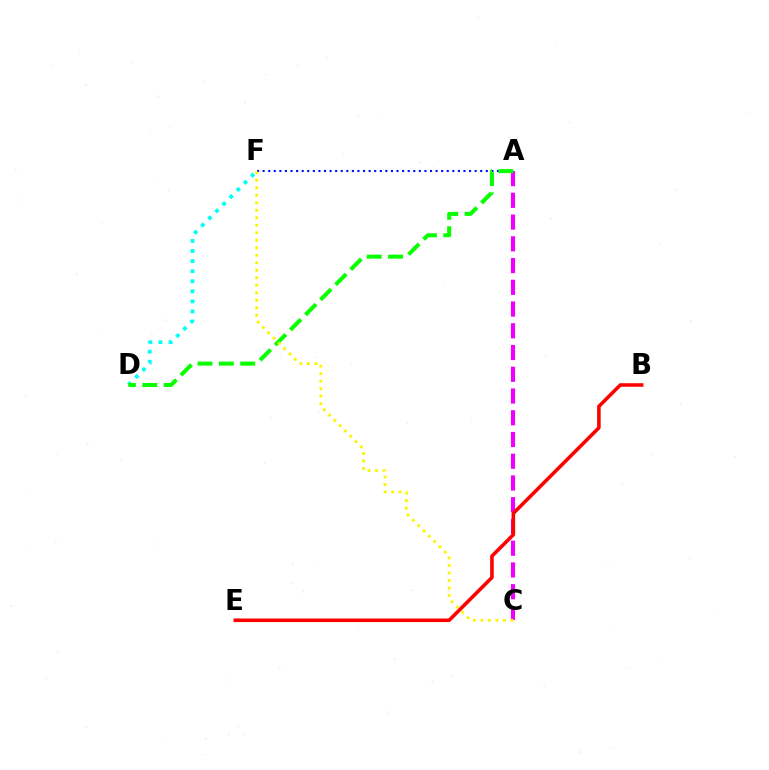{('A', 'F'): [{'color': '#0010ff', 'line_style': 'dotted', 'thickness': 1.52}], ('D', 'F'): [{'color': '#00fff6', 'line_style': 'dotted', 'thickness': 2.74}], ('A', 'C'): [{'color': '#ee00ff', 'line_style': 'dashed', 'thickness': 2.95}], ('B', 'E'): [{'color': '#ff0000', 'line_style': 'solid', 'thickness': 2.56}], ('A', 'D'): [{'color': '#08ff00', 'line_style': 'dashed', 'thickness': 2.9}], ('C', 'F'): [{'color': '#fcf500', 'line_style': 'dotted', 'thickness': 2.04}]}